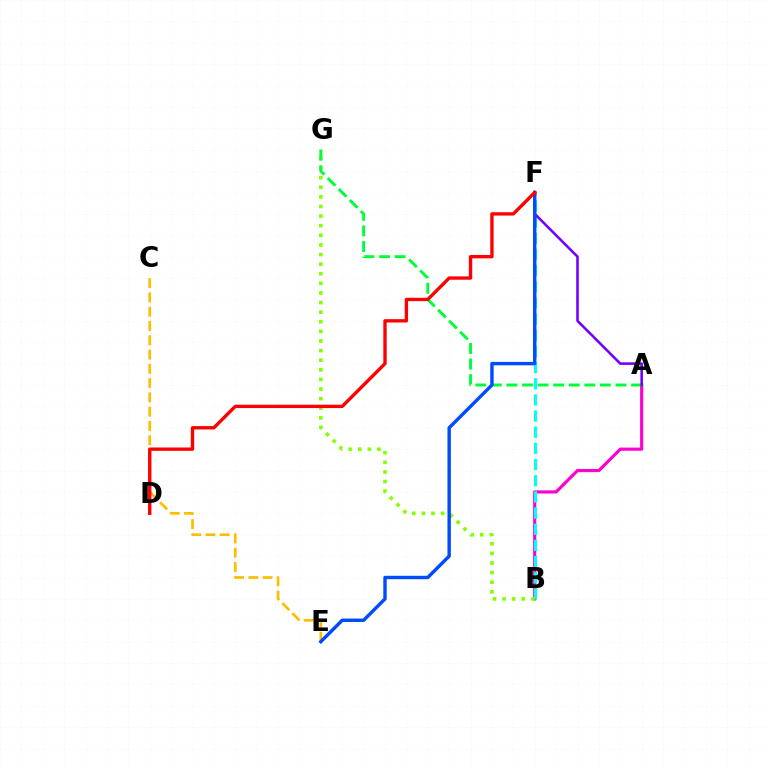{('A', 'B'): [{'color': '#ff00cf', 'line_style': 'solid', 'thickness': 2.27}], ('B', 'F'): [{'color': '#00fff6', 'line_style': 'dashed', 'thickness': 2.2}], ('C', 'E'): [{'color': '#ffbd00', 'line_style': 'dashed', 'thickness': 1.94}], ('B', 'G'): [{'color': '#84ff00', 'line_style': 'dotted', 'thickness': 2.61}], ('A', 'G'): [{'color': '#00ff39', 'line_style': 'dashed', 'thickness': 2.12}], ('A', 'F'): [{'color': '#7200ff', 'line_style': 'solid', 'thickness': 1.86}], ('E', 'F'): [{'color': '#004bff', 'line_style': 'solid', 'thickness': 2.46}], ('D', 'F'): [{'color': '#ff0000', 'line_style': 'solid', 'thickness': 2.42}]}